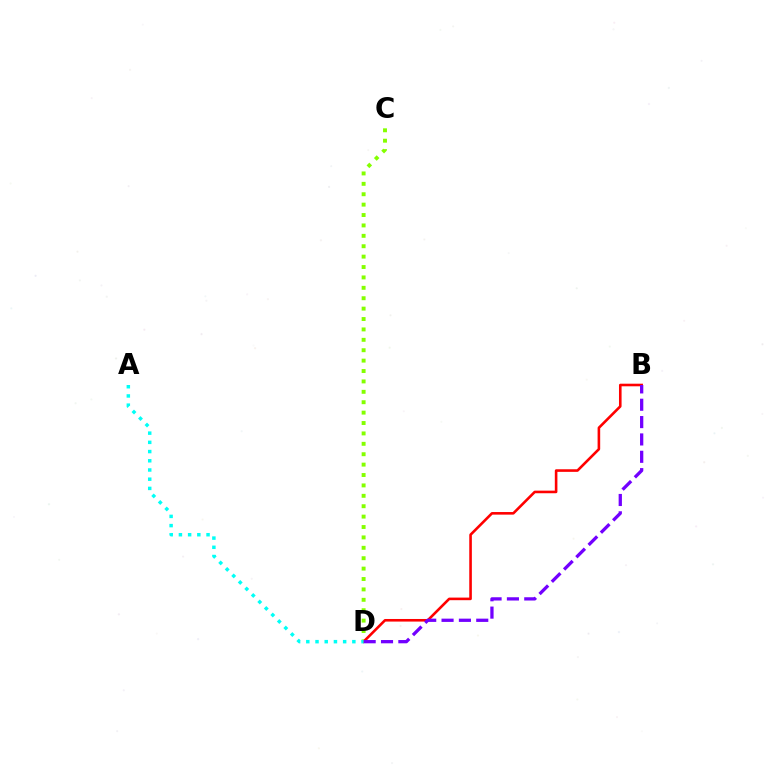{('C', 'D'): [{'color': '#84ff00', 'line_style': 'dotted', 'thickness': 2.83}], ('B', 'D'): [{'color': '#ff0000', 'line_style': 'solid', 'thickness': 1.87}, {'color': '#7200ff', 'line_style': 'dashed', 'thickness': 2.36}], ('A', 'D'): [{'color': '#00fff6', 'line_style': 'dotted', 'thickness': 2.5}]}